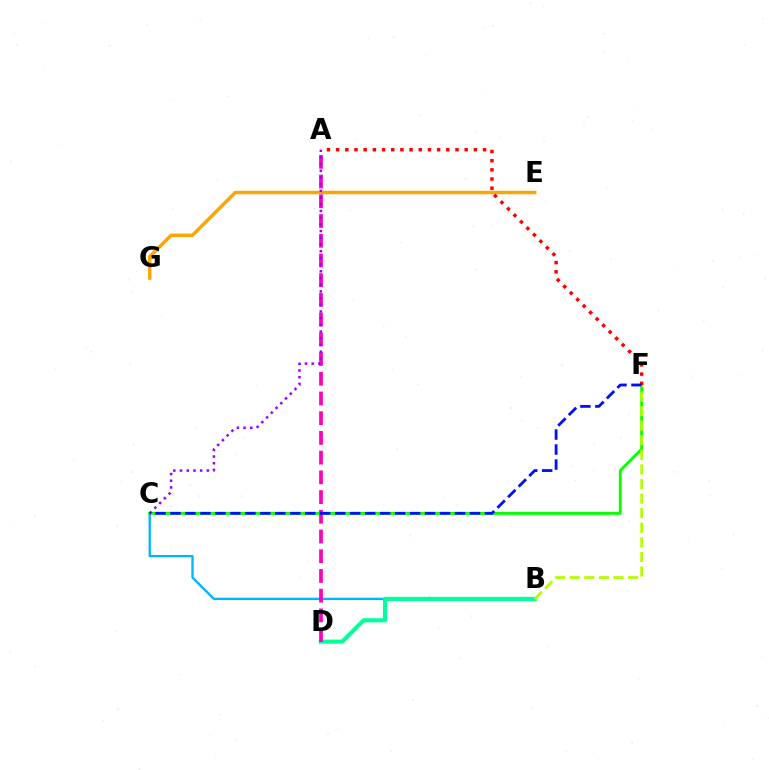{('B', 'C'): [{'color': '#00b5ff', 'line_style': 'solid', 'thickness': 1.68}], ('E', 'G'): [{'color': '#ffa500', 'line_style': 'solid', 'thickness': 2.5}], ('C', 'F'): [{'color': '#08ff00', 'line_style': 'solid', 'thickness': 2.11}, {'color': '#0010ff', 'line_style': 'dashed', 'thickness': 2.03}], ('B', 'D'): [{'color': '#00ff9d', 'line_style': 'solid', 'thickness': 2.98}], ('A', 'D'): [{'color': '#ff00bd', 'line_style': 'dashed', 'thickness': 2.68}], ('A', 'F'): [{'color': '#ff0000', 'line_style': 'dotted', 'thickness': 2.49}], ('A', 'C'): [{'color': '#9b00ff', 'line_style': 'dotted', 'thickness': 1.82}], ('B', 'F'): [{'color': '#b3ff00', 'line_style': 'dashed', 'thickness': 1.98}]}